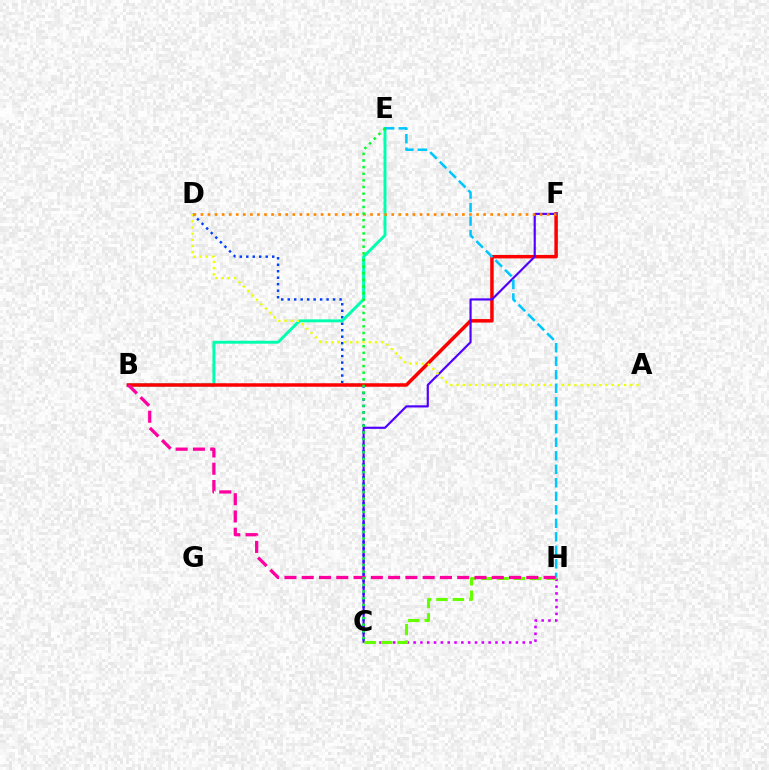{('C', 'D'): [{'color': '#003fff', 'line_style': 'dotted', 'thickness': 1.76}], ('C', 'H'): [{'color': '#d600ff', 'line_style': 'dotted', 'thickness': 1.85}, {'color': '#66ff00', 'line_style': 'dashed', 'thickness': 2.23}], ('B', 'E'): [{'color': '#00ffaf', 'line_style': 'solid', 'thickness': 2.12}], ('B', 'F'): [{'color': '#ff0000', 'line_style': 'solid', 'thickness': 2.52}], ('C', 'F'): [{'color': '#4f00ff', 'line_style': 'solid', 'thickness': 1.56}], ('A', 'D'): [{'color': '#eeff00', 'line_style': 'dotted', 'thickness': 1.69}], ('E', 'H'): [{'color': '#00c7ff', 'line_style': 'dashed', 'thickness': 1.83}], ('B', 'H'): [{'color': '#ff00a0', 'line_style': 'dashed', 'thickness': 2.35}], ('D', 'F'): [{'color': '#ff8800', 'line_style': 'dotted', 'thickness': 1.92}], ('C', 'E'): [{'color': '#00ff27', 'line_style': 'dotted', 'thickness': 1.8}]}